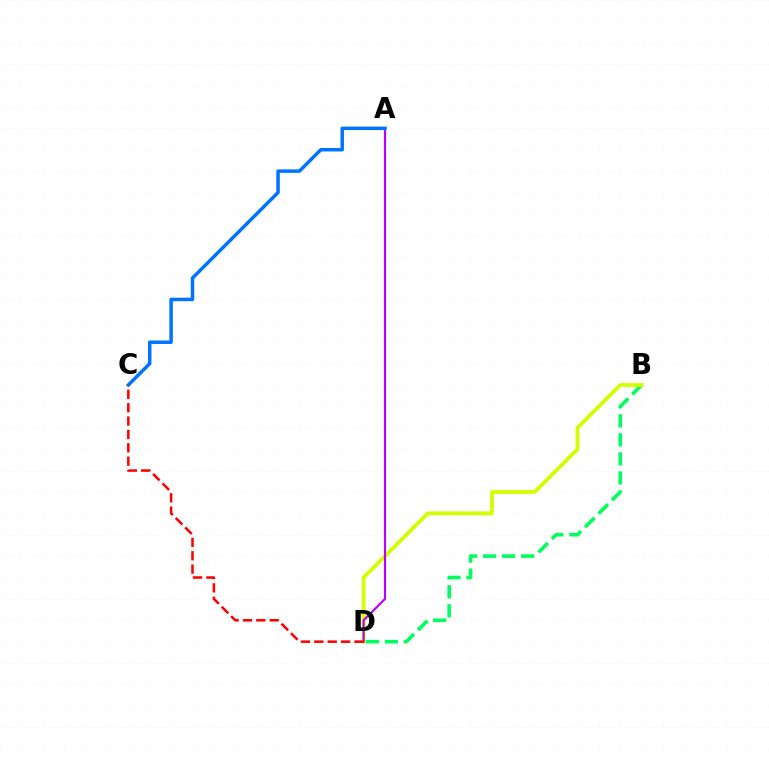{('B', 'D'): [{'color': '#00ff5c', 'line_style': 'dashed', 'thickness': 2.59}, {'color': '#d1ff00', 'line_style': 'solid', 'thickness': 2.75}], ('A', 'D'): [{'color': '#b900ff', 'line_style': 'solid', 'thickness': 1.56}], ('A', 'C'): [{'color': '#0074ff', 'line_style': 'solid', 'thickness': 2.51}], ('C', 'D'): [{'color': '#ff0000', 'line_style': 'dashed', 'thickness': 1.82}]}